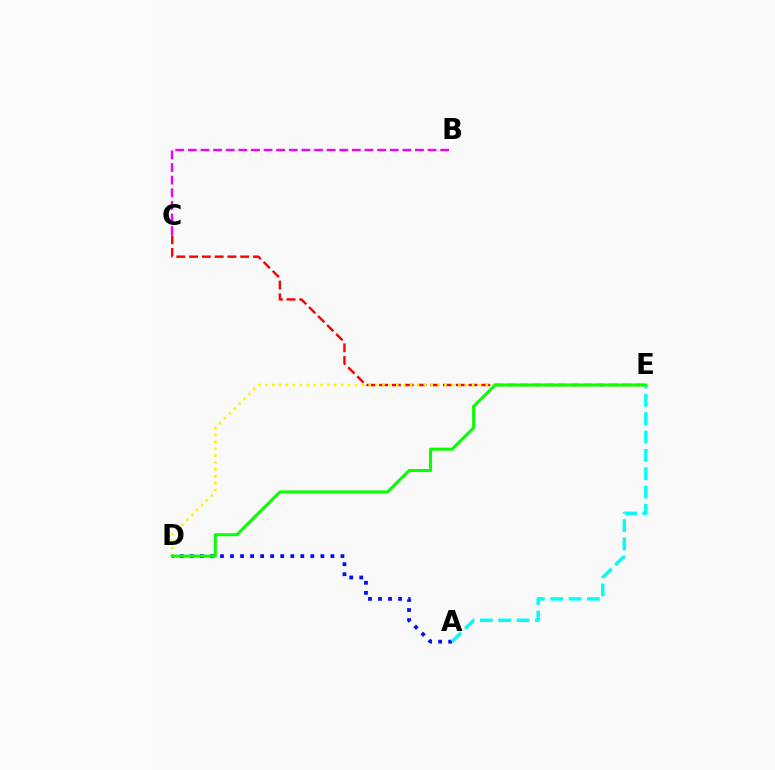{('B', 'C'): [{'color': '#ee00ff', 'line_style': 'dashed', 'thickness': 1.71}], ('A', 'D'): [{'color': '#0010ff', 'line_style': 'dotted', 'thickness': 2.73}], ('A', 'E'): [{'color': '#00fff6', 'line_style': 'dashed', 'thickness': 2.49}], ('C', 'E'): [{'color': '#ff0000', 'line_style': 'dashed', 'thickness': 1.73}], ('D', 'E'): [{'color': '#fcf500', 'line_style': 'dotted', 'thickness': 1.87}, {'color': '#08ff00', 'line_style': 'solid', 'thickness': 2.18}]}